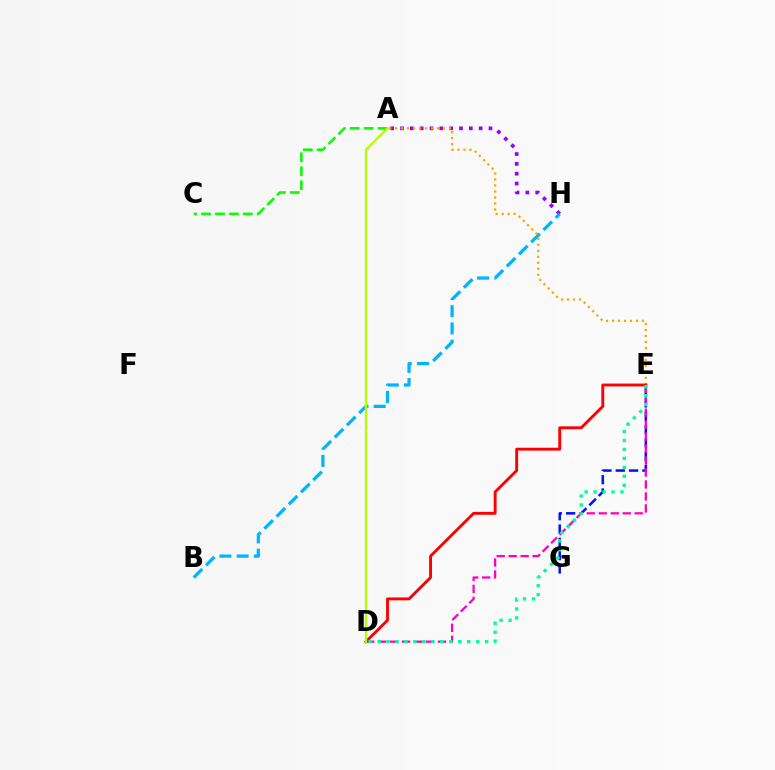{('E', 'G'): [{'color': '#0010ff', 'line_style': 'dashed', 'thickness': 1.81}], ('A', 'H'): [{'color': '#9b00ff', 'line_style': 'dotted', 'thickness': 2.67}], ('B', 'H'): [{'color': '#00b5ff', 'line_style': 'dashed', 'thickness': 2.34}], ('A', 'E'): [{'color': '#ffa500', 'line_style': 'dotted', 'thickness': 1.63}], ('D', 'E'): [{'color': '#ff00bd', 'line_style': 'dashed', 'thickness': 1.63}, {'color': '#ff0000', 'line_style': 'solid', 'thickness': 2.07}, {'color': '#00ff9d', 'line_style': 'dotted', 'thickness': 2.44}], ('A', 'C'): [{'color': '#08ff00', 'line_style': 'dashed', 'thickness': 1.89}], ('A', 'D'): [{'color': '#b3ff00', 'line_style': 'solid', 'thickness': 1.63}]}